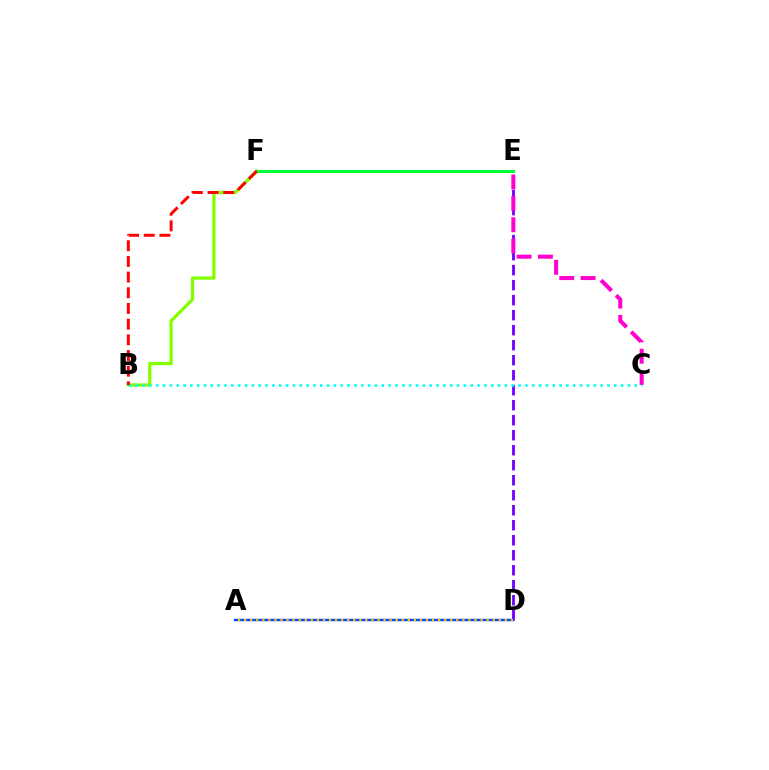{('D', 'E'): [{'color': '#7200ff', 'line_style': 'dashed', 'thickness': 2.04}], ('B', 'F'): [{'color': '#84ff00', 'line_style': 'solid', 'thickness': 2.35}, {'color': '#ff0000', 'line_style': 'dashed', 'thickness': 2.13}], ('C', 'E'): [{'color': '#ff00cf', 'line_style': 'dashed', 'thickness': 2.9}], ('B', 'C'): [{'color': '#00fff6', 'line_style': 'dotted', 'thickness': 1.86}], ('A', 'D'): [{'color': '#004bff', 'line_style': 'solid', 'thickness': 1.75}, {'color': '#ffbd00', 'line_style': 'dotted', 'thickness': 1.65}], ('E', 'F'): [{'color': '#00ff39', 'line_style': 'solid', 'thickness': 2.15}]}